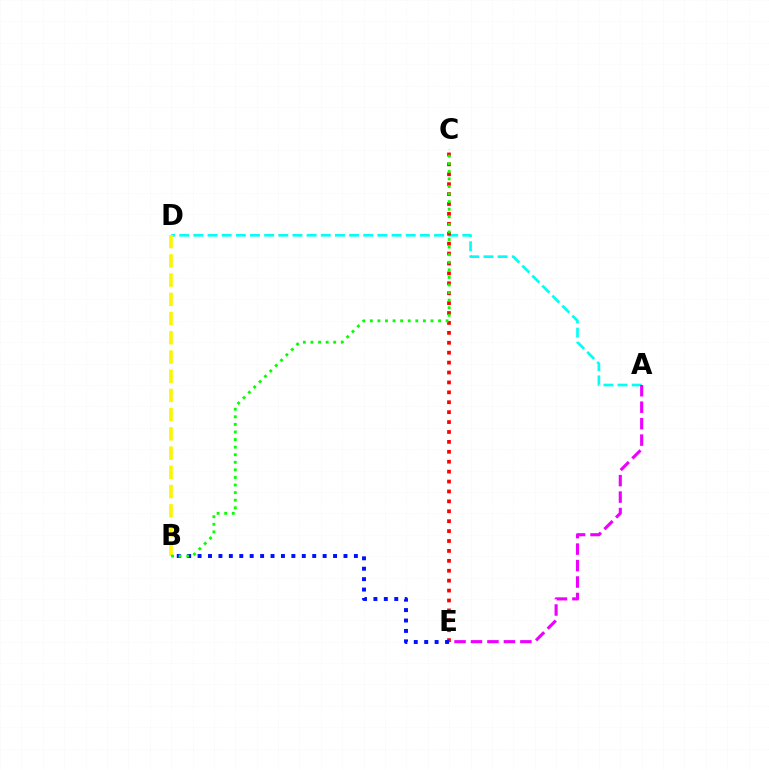{('A', 'D'): [{'color': '#00fff6', 'line_style': 'dashed', 'thickness': 1.92}], ('C', 'E'): [{'color': '#ff0000', 'line_style': 'dotted', 'thickness': 2.69}], ('A', 'E'): [{'color': '#ee00ff', 'line_style': 'dashed', 'thickness': 2.24}], ('B', 'D'): [{'color': '#fcf500', 'line_style': 'dashed', 'thickness': 2.61}], ('B', 'E'): [{'color': '#0010ff', 'line_style': 'dotted', 'thickness': 2.83}], ('B', 'C'): [{'color': '#08ff00', 'line_style': 'dotted', 'thickness': 2.06}]}